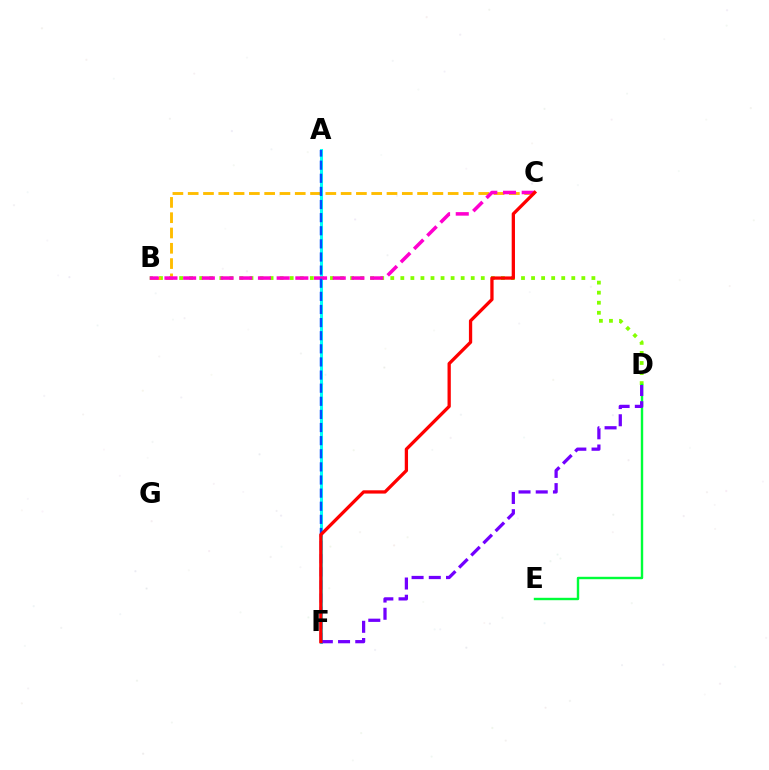{('B', 'D'): [{'color': '#84ff00', 'line_style': 'dotted', 'thickness': 2.73}], ('B', 'C'): [{'color': '#ffbd00', 'line_style': 'dashed', 'thickness': 2.08}, {'color': '#ff00cf', 'line_style': 'dashed', 'thickness': 2.54}], ('D', 'E'): [{'color': '#00ff39', 'line_style': 'solid', 'thickness': 1.73}], ('A', 'F'): [{'color': '#00fff6', 'line_style': 'solid', 'thickness': 2.19}, {'color': '#004bff', 'line_style': 'dashed', 'thickness': 1.78}], ('D', 'F'): [{'color': '#7200ff', 'line_style': 'dashed', 'thickness': 2.34}], ('C', 'F'): [{'color': '#ff0000', 'line_style': 'solid', 'thickness': 2.37}]}